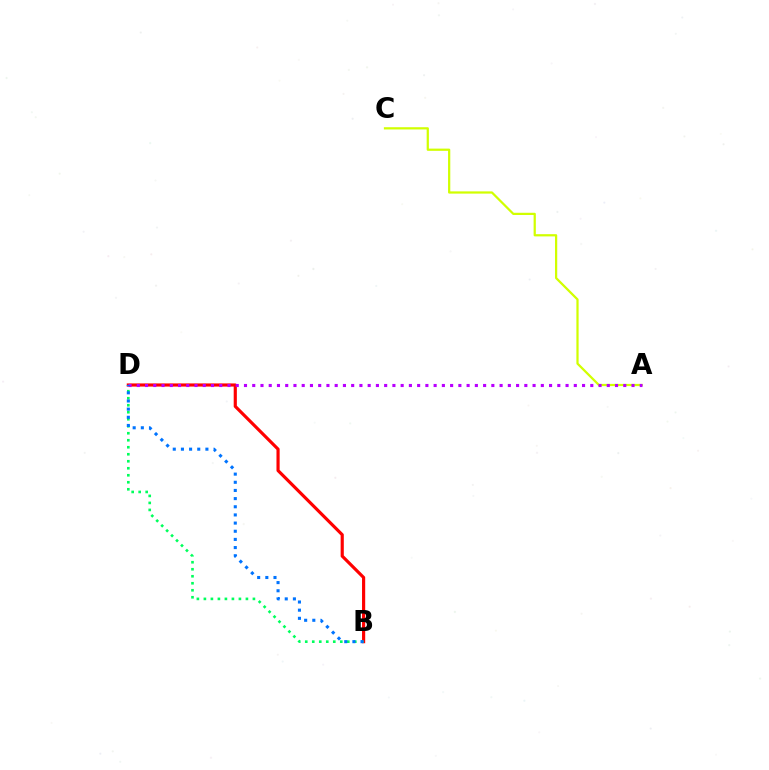{('B', 'D'): [{'color': '#ff0000', 'line_style': 'solid', 'thickness': 2.27}, {'color': '#00ff5c', 'line_style': 'dotted', 'thickness': 1.9}, {'color': '#0074ff', 'line_style': 'dotted', 'thickness': 2.22}], ('A', 'C'): [{'color': '#d1ff00', 'line_style': 'solid', 'thickness': 1.61}], ('A', 'D'): [{'color': '#b900ff', 'line_style': 'dotted', 'thickness': 2.24}]}